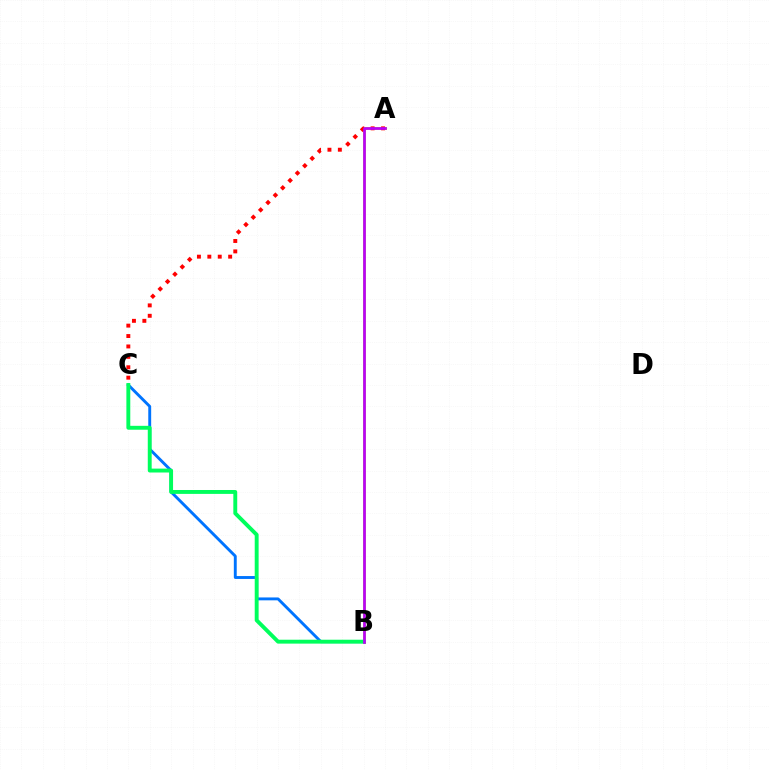{('B', 'C'): [{'color': '#0074ff', 'line_style': 'solid', 'thickness': 2.09}, {'color': '#00ff5c', 'line_style': 'solid', 'thickness': 2.81}], ('A', 'B'): [{'color': '#d1ff00', 'line_style': 'solid', 'thickness': 2.17}, {'color': '#b900ff', 'line_style': 'solid', 'thickness': 1.95}], ('A', 'C'): [{'color': '#ff0000', 'line_style': 'dotted', 'thickness': 2.83}]}